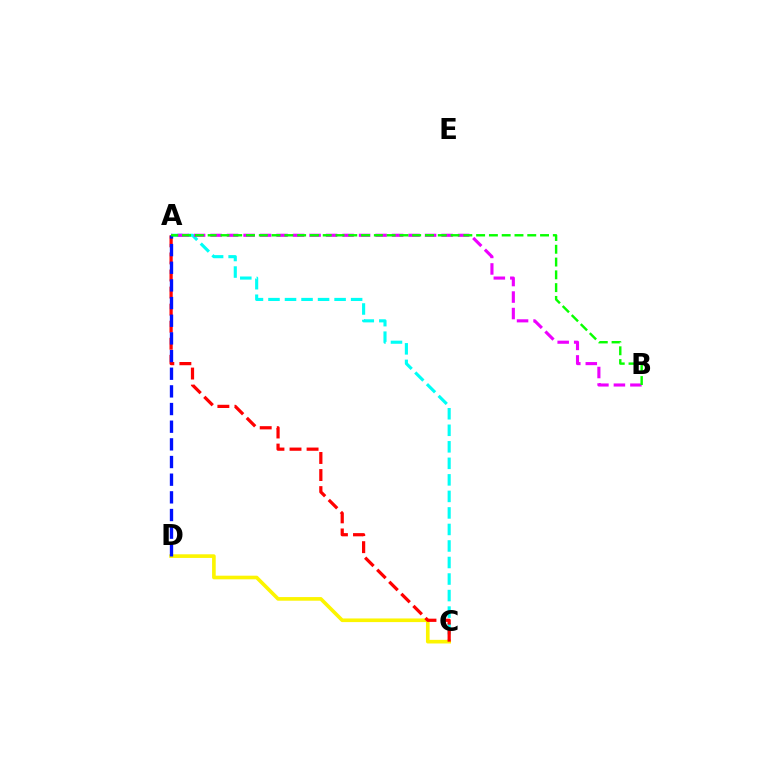{('A', 'C'): [{'color': '#00fff6', 'line_style': 'dashed', 'thickness': 2.25}, {'color': '#ff0000', 'line_style': 'dashed', 'thickness': 2.32}], ('A', 'B'): [{'color': '#ee00ff', 'line_style': 'dashed', 'thickness': 2.24}, {'color': '#08ff00', 'line_style': 'dashed', 'thickness': 1.74}], ('C', 'D'): [{'color': '#fcf500', 'line_style': 'solid', 'thickness': 2.62}], ('A', 'D'): [{'color': '#0010ff', 'line_style': 'dashed', 'thickness': 2.4}]}